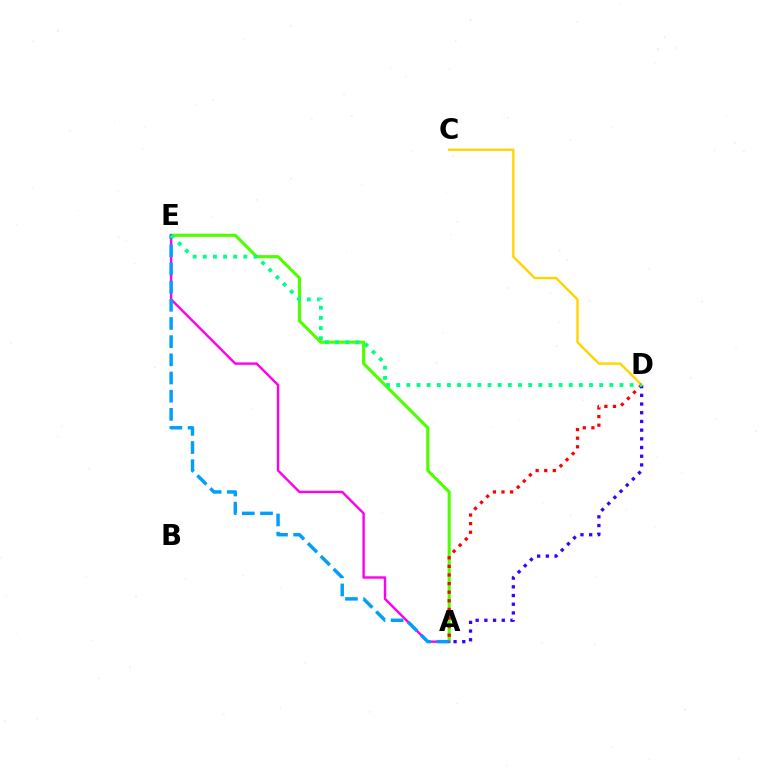{('A', 'E'): [{'color': '#4fff00', 'line_style': 'solid', 'thickness': 2.25}, {'color': '#ff00ed', 'line_style': 'solid', 'thickness': 1.74}, {'color': '#009eff', 'line_style': 'dashed', 'thickness': 2.47}], ('A', 'D'): [{'color': '#ff0000', 'line_style': 'dotted', 'thickness': 2.34}, {'color': '#3700ff', 'line_style': 'dotted', 'thickness': 2.36}], ('C', 'D'): [{'color': '#ffd500', 'line_style': 'solid', 'thickness': 1.72}], ('D', 'E'): [{'color': '#00ff86', 'line_style': 'dotted', 'thickness': 2.76}]}